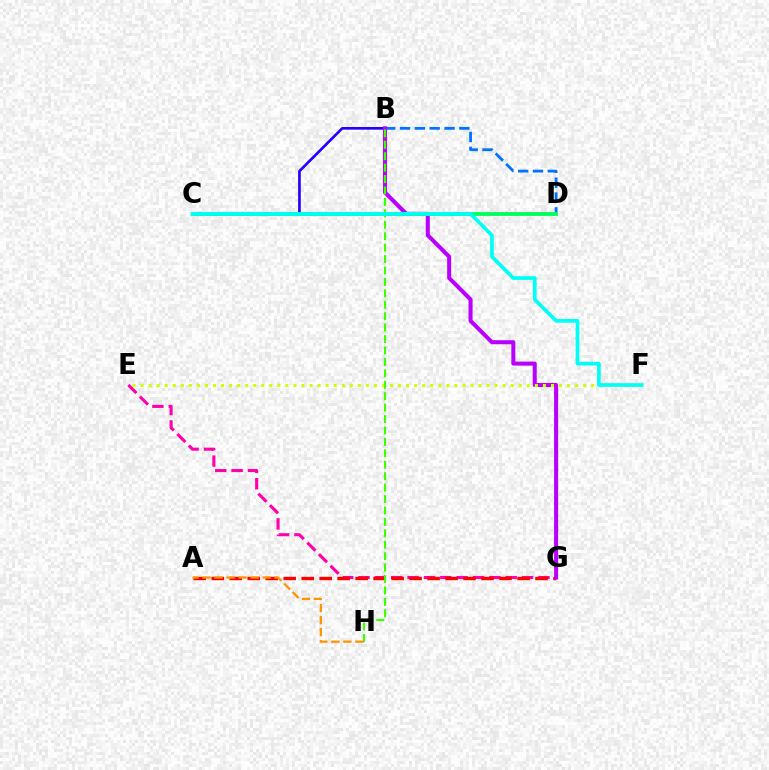{('E', 'G'): [{'color': '#ff00ac', 'line_style': 'dashed', 'thickness': 2.22}], ('B', 'C'): [{'color': '#2500ff', 'line_style': 'solid', 'thickness': 1.92}], ('A', 'G'): [{'color': '#ff0000', 'line_style': 'dashed', 'thickness': 2.44}], ('B', 'D'): [{'color': '#0074ff', 'line_style': 'dashed', 'thickness': 2.02}], ('B', 'G'): [{'color': '#b900ff', 'line_style': 'solid', 'thickness': 2.91}], ('E', 'F'): [{'color': '#d1ff00', 'line_style': 'dotted', 'thickness': 2.19}], ('C', 'D'): [{'color': '#00ff5c', 'line_style': 'solid', 'thickness': 2.76}], ('B', 'H'): [{'color': '#3dff00', 'line_style': 'dashed', 'thickness': 1.55}], ('A', 'H'): [{'color': '#ff9400', 'line_style': 'dashed', 'thickness': 1.63}], ('C', 'F'): [{'color': '#00fff6', 'line_style': 'solid', 'thickness': 2.67}]}